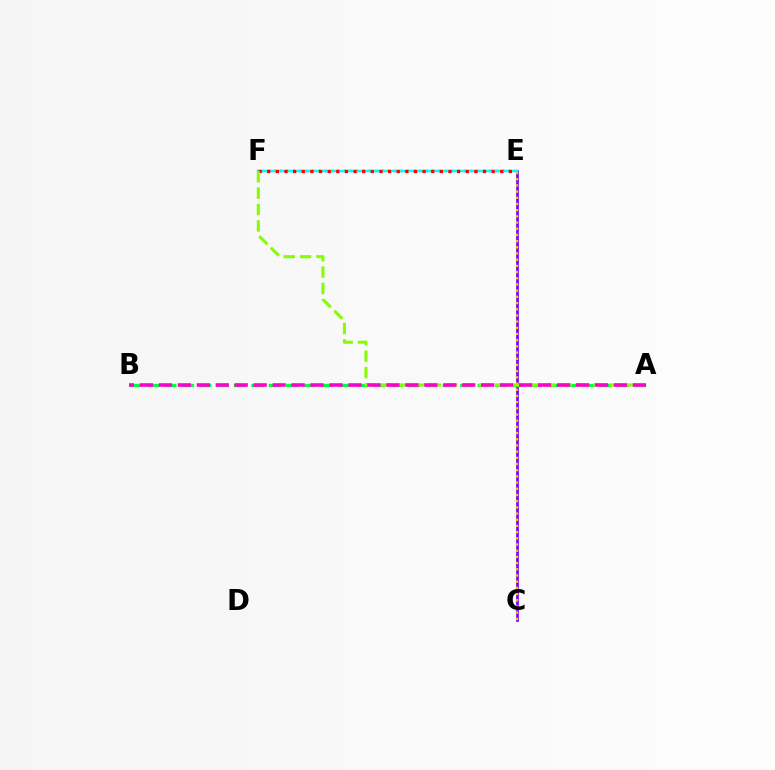{('E', 'F'): [{'color': '#004bff', 'line_style': 'dotted', 'thickness': 1.72}, {'color': '#00fff6', 'line_style': 'solid', 'thickness': 1.77}, {'color': '#ff0000', 'line_style': 'dotted', 'thickness': 2.34}], ('C', 'E'): [{'color': '#7200ff', 'line_style': 'solid', 'thickness': 1.92}, {'color': '#ffbd00', 'line_style': 'dotted', 'thickness': 1.68}], ('A', 'B'): [{'color': '#00ff39', 'line_style': 'dashed', 'thickness': 2.36}, {'color': '#ff00cf', 'line_style': 'dashed', 'thickness': 2.58}], ('A', 'F'): [{'color': '#84ff00', 'line_style': 'dashed', 'thickness': 2.22}]}